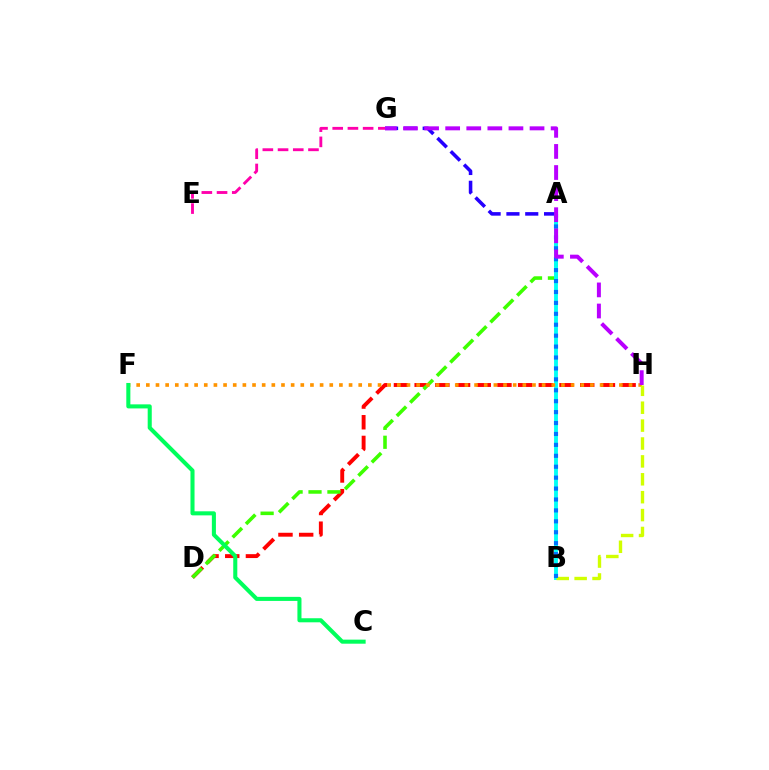{('D', 'H'): [{'color': '#ff0000', 'line_style': 'dashed', 'thickness': 2.81}], ('A', 'D'): [{'color': '#3dff00', 'line_style': 'dashed', 'thickness': 2.57}], ('A', 'B'): [{'color': '#00fff6', 'line_style': 'solid', 'thickness': 2.77}, {'color': '#0074ff', 'line_style': 'dotted', 'thickness': 2.97}], ('A', 'G'): [{'color': '#2500ff', 'line_style': 'dashed', 'thickness': 2.56}], ('F', 'H'): [{'color': '#ff9400', 'line_style': 'dotted', 'thickness': 2.62}], ('C', 'F'): [{'color': '#00ff5c', 'line_style': 'solid', 'thickness': 2.92}], ('B', 'H'): [{'color': '#d1ff00', 'line_style': 'dashed', 'thickness': 2.43}], ('E', 'G'): [{'color': '#ff00ac', 'line_style': 'dashed', 'thickness': 2.07}], ('G', 'H'): [{'color': '#b900ff', 'line_style': 'dashed', 'thickness': 2.87}]}